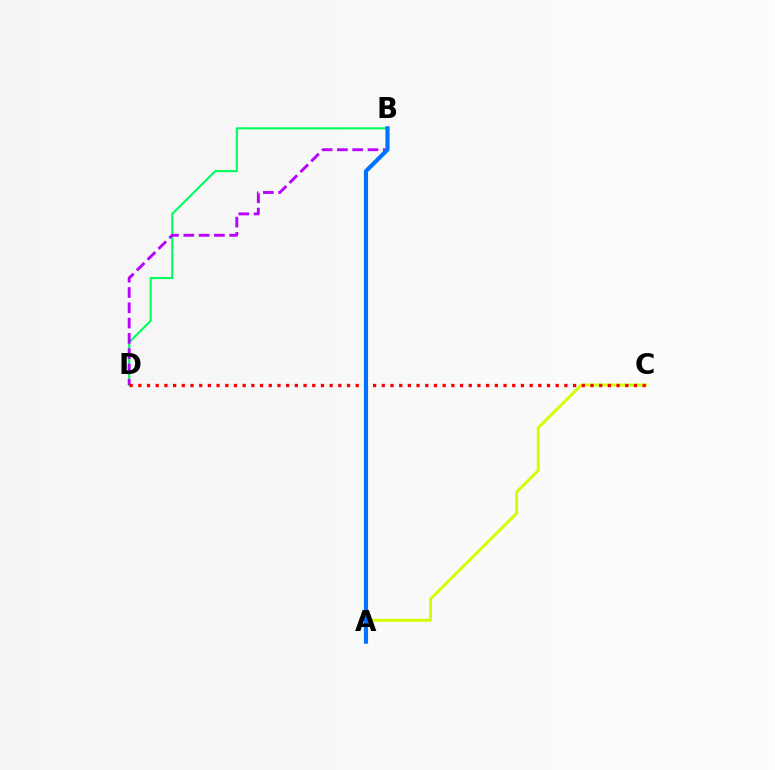{('B', 'D'): [{'color': '#00ff5c', 'line_style': 'solid', 'thickness': 1.54}, {'color': '#b900ff', 'line_style': 'dashed', 'thickness': 2.08}], ('A', 'C'): [{'color': '#d1ff00', 'line_style': 'solid', 'thickness': 2.11}], ('C', 'D'): [{'color': '#ff0000', 'line_style': 'dotted', 'thickness': 2.36}], ('A', 'B'): [{'color': '#0074ff', 'line_style': 'solid', 'thickness': 3.0}]}